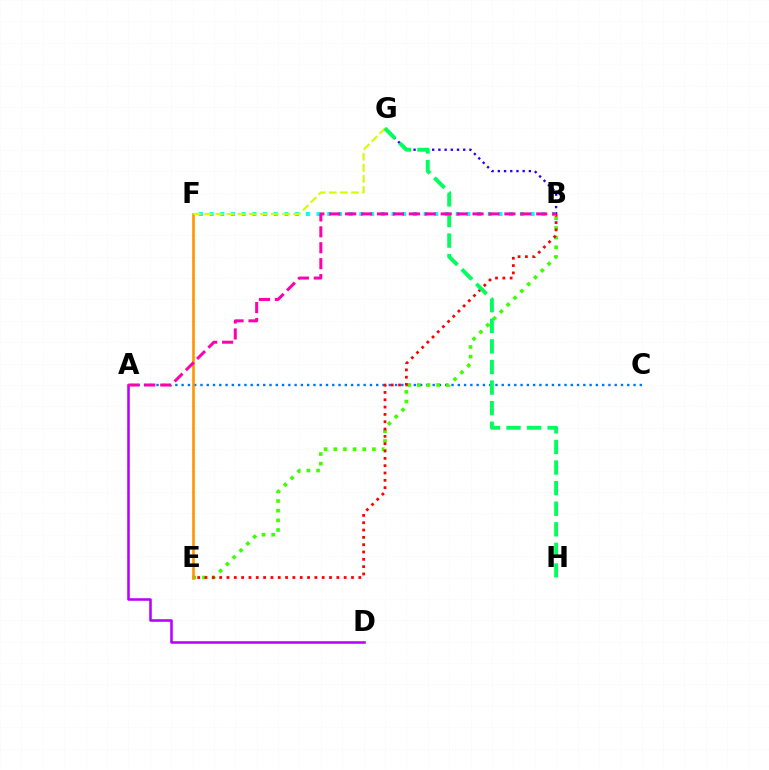{('A', 'C'): [{'color': '#0074ff', 'line_style': 'dotted', 'thickness': 1.71}], ('B', 'E'): [{'color': '#3dff00', 'line_style': 'dotted', 'thickness': 2.62}, {'color': '#ff0000', 'line_style': 'dotted', 'thickness': 1.99}], ('B', 'G'): [{'color': '#2500ff', 'line_style': 'dotted', 'thickness': 1.69}], ('B', 'F'): [{'color': '#00fff6', 'line_style': 'dotted', 'thickness': 2.91}], ('A', 'D'): [{'color': '#b900ff', 'line_style': 'solid', 'thickness': 1.84}], ('E', 'F'): [{'color': '#ff9400', 'line_style': 'solid', 'thickness': 1.89}], ('F', 'G'): [{'color': '#d1ff00', 'line_style': 'dashed', 'thickness': 1.51}], ('G', 'H'): [{'color': '#00ff5c', 'line_style': 'dashed', 'thickness': 2.8}], ('A', 'B'): [{'color': '#ff00ac', 'line_style': 'dashed', 'thickness': 2.16}]}